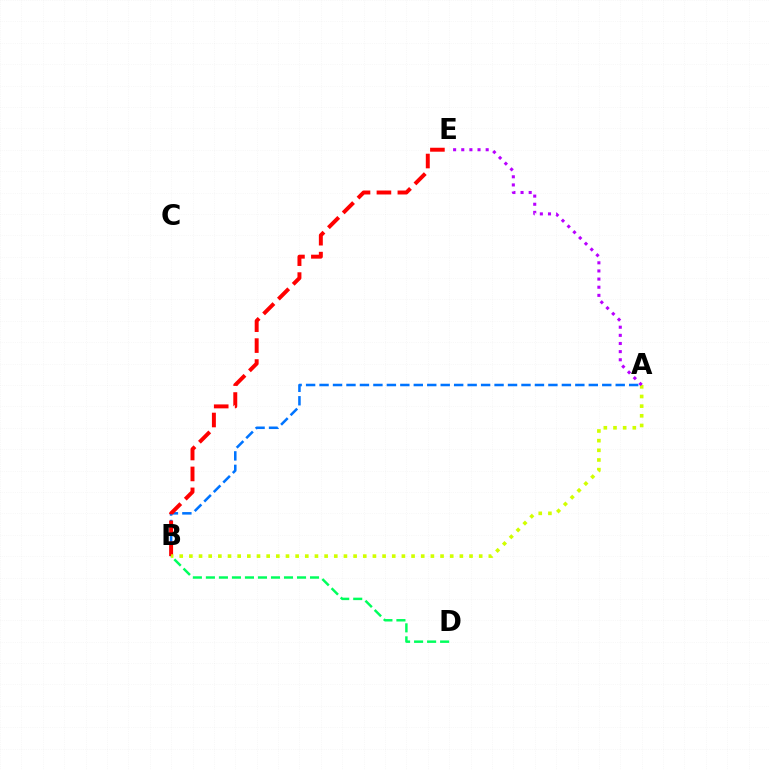{('A', 'B'): [{'color': '#0074ff', 'line_style': 'dashed', 'thickness': 1.83}, {'color': '#d1ff00', 'line_style': 'dotted', 'thickness': 2.62}], ('B', 'D'): [{'color': '#00ff5c', 'line_style': 'dashed', 'thickness': 1.77}], ('B', 'E'): [{'color': '#ff0000', 'line_style': 'dashed', 'thickness': 2.84}], ('A', 'E'): [{'color': '#b900ff', 'line_style': 'dotted', 'thickness': 2.21}]}